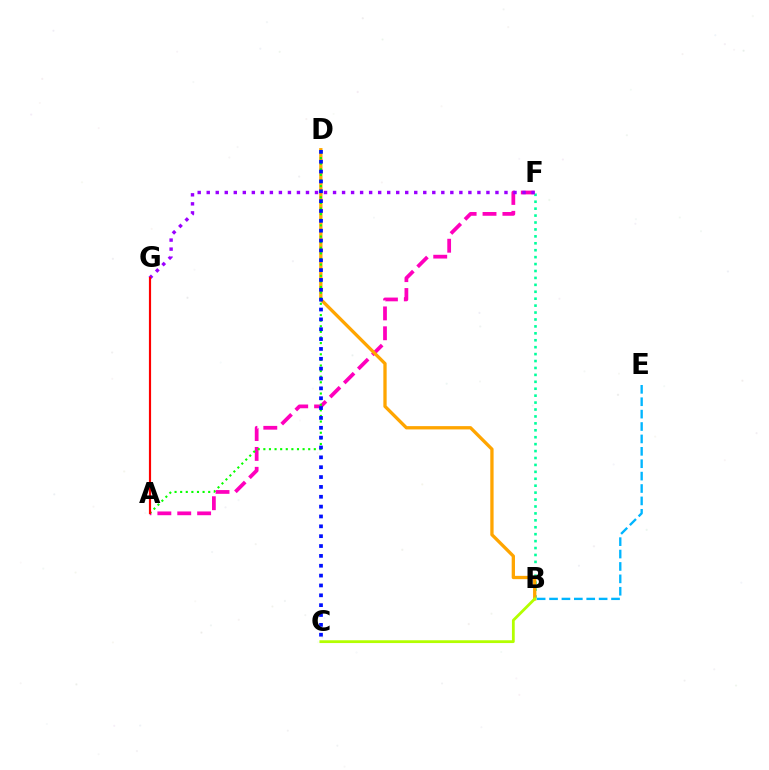{('B', 'F'): [{'color': '#00ff9d', 'line_style': 'dotted', 'thickness': 1.88}], ('A', 'F'): [{'color': '#ff00bd', 'line_style': 'dashed', 'thickness': 2.7}], ('B', 'D'): [{'color': '#ffa500', 'line_style': 'solid', 'thickness': 2.38}], ('B', 'C'): [{'color': '#b3ff00', 'line_style': 'solid', 'thickness': 2.01}], ('A', 'D'): [{'color': '#08ff00', 'line_style': 'dotted', 'thickness': 1.52}], ('F', 'G'): [{'color': '#9b00ff', 'line_style': 'dotted', 'thickness': 2.45}], ('C', 'D'): [{'color': '#0010ff', 'line_style': 'dotted', 'thickness': 2.68}], ('B', 'E'): [{'color': '#00b5ff', 'line_style': 'dashed', 'thickness': 1.68}], ('A', 'G'): [{'color': '#ff0000', 'line_style': 'solid', 'thickness': 1.56}]}